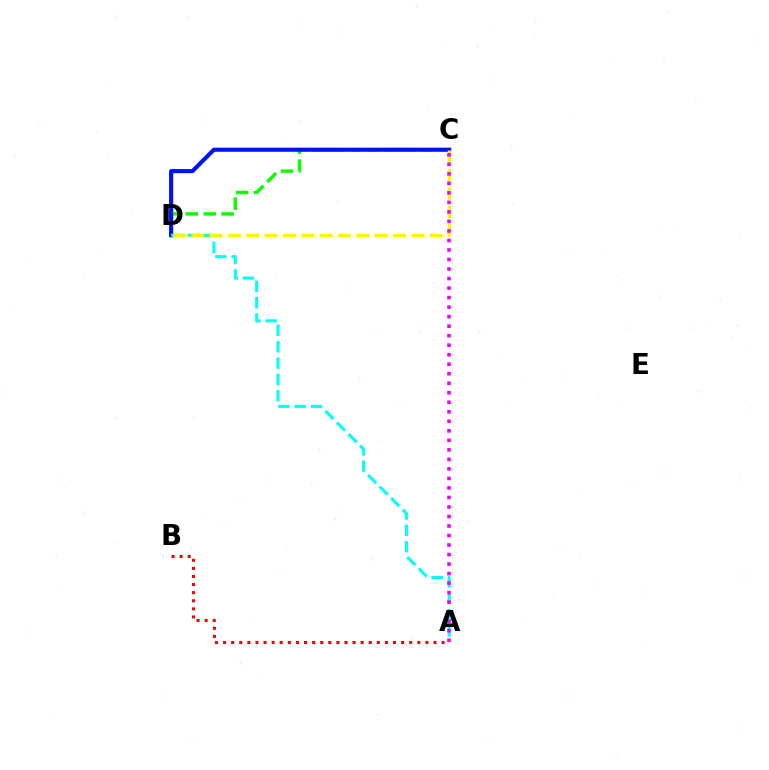{('C', 'D'): [{'color': '#08ff00', 'line_style': 'dashed', 'thickness': 2.43}, {'color': '#0010ff', 'line_style': 'solid', 'thickness': 2.96}, {'color': '#fcf500', 'line_style': 'dashed', 'thickness': 2.49}], ('A', 'D'): [{'color': '#00fff6', 'line_style': 'dashed', 'thickness': 2.22}], ('A', 'B'): [{'color': '#ff0000', 'line_style': 'dotted', 'thickness': 2.2}], ('A', 'C'): [{'color': '#ee00ff', 'line_style': 'dotted', 'thickness': 2.59}]}